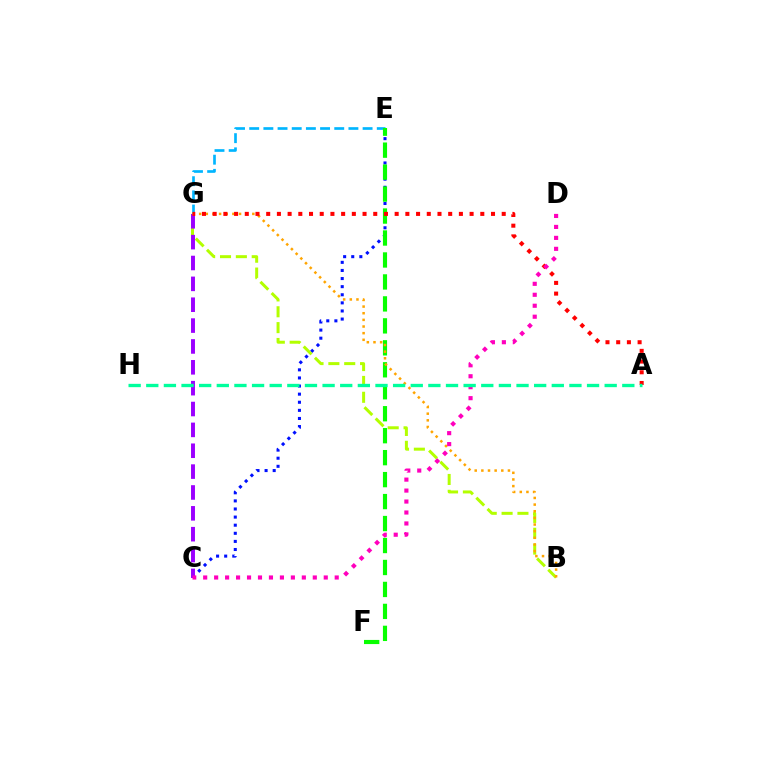{('C', 'E'): [{'color': '#0010ff', 'line_style': 'dotted', 'thickness': 2.2}], ('E', 'G'): [{'color': '#00b5ff', 'line_style': 'dashed', 'thickness': 1.93}], ('E', 'F'): [{'color': '#08ff00', 'line_style': 'dashed', 'thickness': 2.98}], ('B', 'G'): [{'color': '#b3ff00', 'line_style': 'dashed', 'thickness': 2.15}, {'color': '#ffa500', 'line_style': 'dotted', 'thickness': 1.81}], ('C', 'G'): [{'color': '#9b00ff', 'line_style': 'dashed', 'thickness': 2.83}], ('A', 'G'): [{'color': '#ff0000', 'line_style': 'dotted', 'thickness': 2.91}], ('C', 'D'): [{'color': '#ff00bd', 'line_style': 'dotted', 'thickness': 2.98}], ('A', 'H'): [{'color': '#00ff9d', 'line_style': 'dashed', 'thickness': 2.4}]}